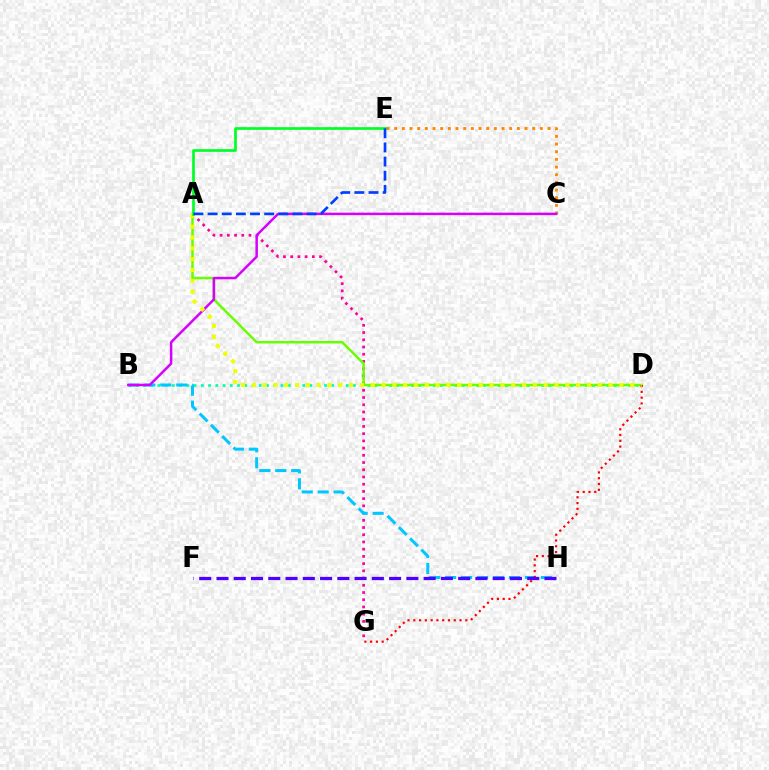{('A', 'G'): [{'color': '#ff00a0', 'line_style': 'dotted', 'thickness': 1.96}], ('B', 'D'): [{'color': '#00ffaf', 'line_style': 'dotted', 'thickness': 1.97}], ('A', 'D'): [{'color': '#66ff00', 'line_style': 'solid', 'thickness': 1.78}, {'color': '#eeff00', 'line_style': 'dotted', 'thickness': 2.94}], ('B', 'H'): [{'color': '#00c7ff', 'line_style': 'dashed', 'thickness': 2.17}], ('C', 'E'): [{'color': '#ff8800', 'line_style': 'dotted', 'thickness': 2.08}], ('B', 'C'): [{'color': '#d600ff', 'line_style': 'solid', 'thickness': 1.78}], ('D', 'G'): [{'color': '#ff0000', 'line_style': 'dotted', 'thickness': 1.57}], ('A', 'E'): [{'color': '#00ff27', 'line_style': 'solid', 'thickness': 1.94}, {'color': '#003fff', 'line_style': 'dashed', 'thickness': 1.92}], ('F', 'H'): [{'color': '#4f00ff', 'line_style': 'dashed', 'thickness': 2.35}]}